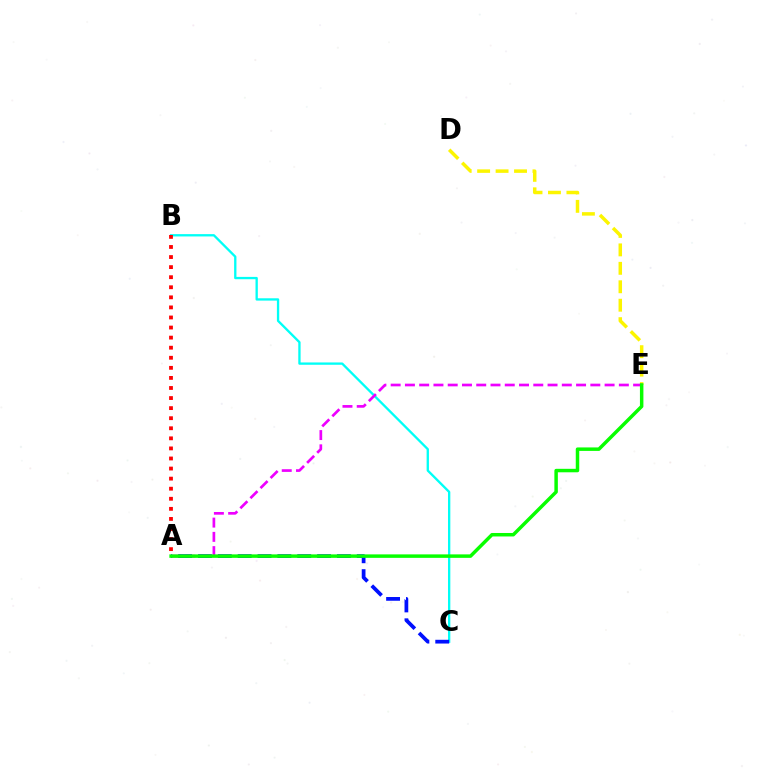{('D', 'E'): [{'color': '#fcf500', 'line_style': 'dashed', 'thickness': 2.51}], ('B', 'C'): [{'color': '#00fff6', 'line_style': 'solid', 'thickness': 1.67}], ('A', 'E'): [{'color': '#ee00ff', 'line_style': 'dashed', 'thickness': 1.94}, {'color': '#08ff00', 'line_style': 'solid', 'thickness': 2.5}], ('A', 'B'): [{'color': '#ff0000', 'line_style': 'dotted', 'thickness': 2.74}], ('A', 'C'): [{'color': '#0010ff', 'line_style': 'dashed', 'thickness': 2.7}]}